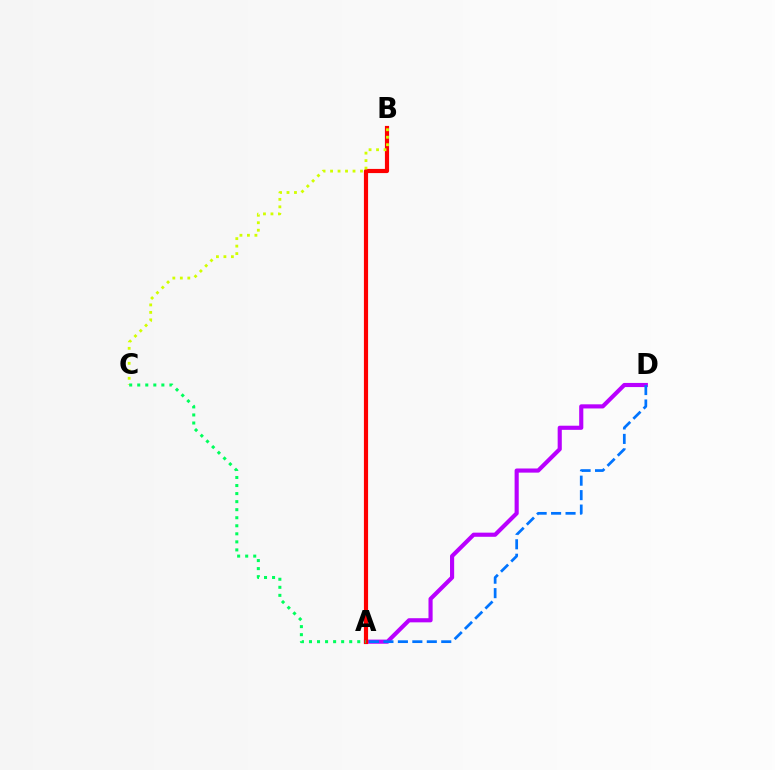{('A', 'D'): [{'color': '#b900ff', 'line_style': 'solid', 'thickness': 2.98}, {'color': '#0074ff', 'line_style': 'dashed', 'thickness': 1.96}], ('A', 'B'): [{'color': '#ff0000', 'line_style': 'solid', 'thickness': 3.0}], ('B', 'C'): [{'color': '#d1ff00', 'line_style': 'dotted', 'thickness': 2.03}], ('A', 'C'): [{'color': '#00ff5c', 'line_style': 'dotted', 'thickness': 2.19}]}